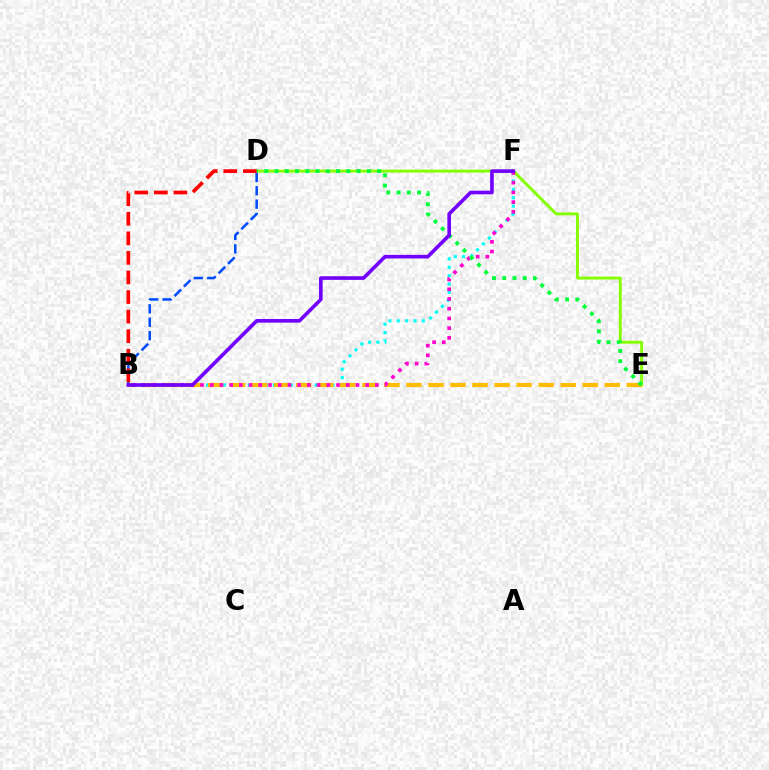{('B', 'F'): [{'color': '#00fff6', 'line_style': 'dotted', 'thickness': 2.27}, {'color': '#ff00cf', 'line_style': 'dotted', 'thickness': 2.64}, {'color': '#7200ff', 'line_style': 'solid', 'thickness': 2.61}], ('D', 'E'): [{'color': '#84ff00', 'line_style': 'solid', 'thickness': 2.08}, {'color': '#00ff39', 'line_style': 'dotted', 'thickness': 2.78}], ('B', 'E'): [{'color': '#ffbd00', 'line_style': 'dashed', 'thickness': 2.99}], ('B', 'D'): [{'color': '#004bff', 'line_style': 'dashed', 'thickness': 1.82}, {'color': '#ff0000', 'line_style': 'dashed', 'thickness': 2.66}]}